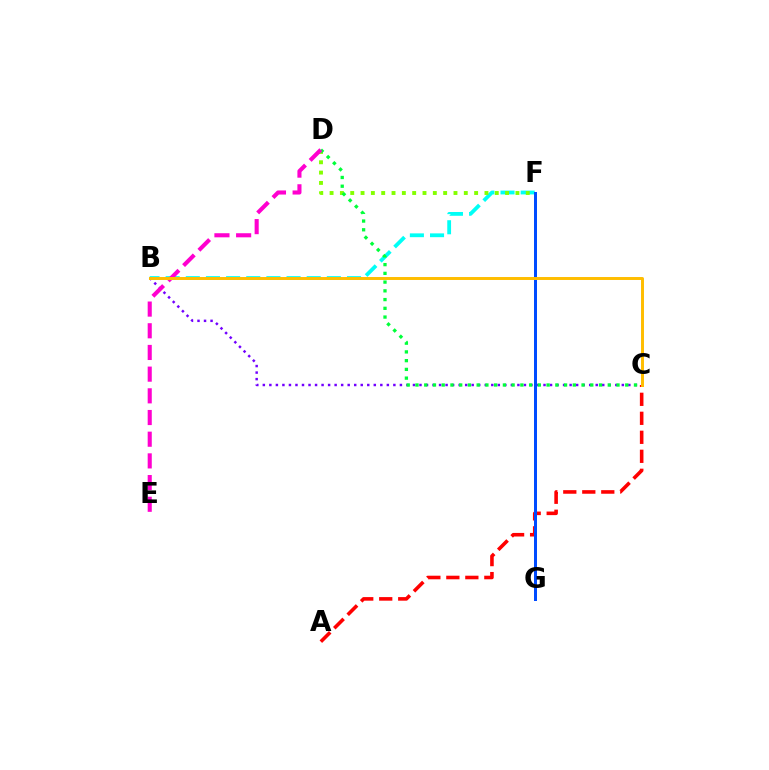{('A', 'C'): [{'color': '#ff0000', 'line_style': 'dashed', 'thickness': 2.58}], ('B', 'F'): [{'color': '#00fff6', 'line_style': 'dashed', 'thickness': 2.74}], ('B', 'C'): [{'color': '#7200ff', 'line_style': 'dotted', 'thickness': 1.77}, {'color': '#ffbd00', 'line_style': 'solid', 'thickness': 2.13}], ('D', 'F'): [{'color': '#84ff00', 'line_style': 'dotted', 'thickness': 2.81}], ('C', 'D'): [{'color': '#00ff39', 'line_style': 'dotted', 'thickness': 2.37}], ('D', 'E'): [{'color': '#ff00cf', 'line_style': 'dashed', 'thickness': 2.95}], ('F', 'G'): [{'color': '#004bff', 'line_style': 'solid', 'thickness': 2.16}]}